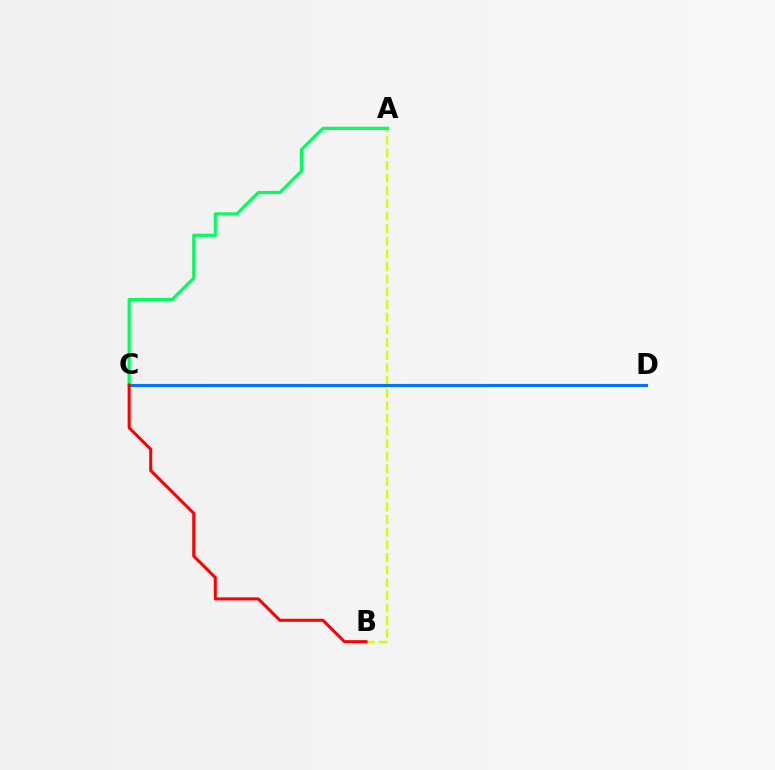{('A', 'B'): [{'color': '#d1ff00', 'line_style': 'dashed', 'thickness': 1.72}], ('C', 'D'): [{'color': '#b900ff', 'line_style': 'dashed', 'thickness': 1.83}, {'color': '#0074ff', 'line_style': 'solid', 'thickness': 2.24}], ('A', 'C'): [{'color': '#00ff5c', 'line_style': 'solid', 'thickness': 2.28}], ('B', 'C'): [{'color': '#ff0000', 'line_style': 'solid', 'thickness': 2.18}]}